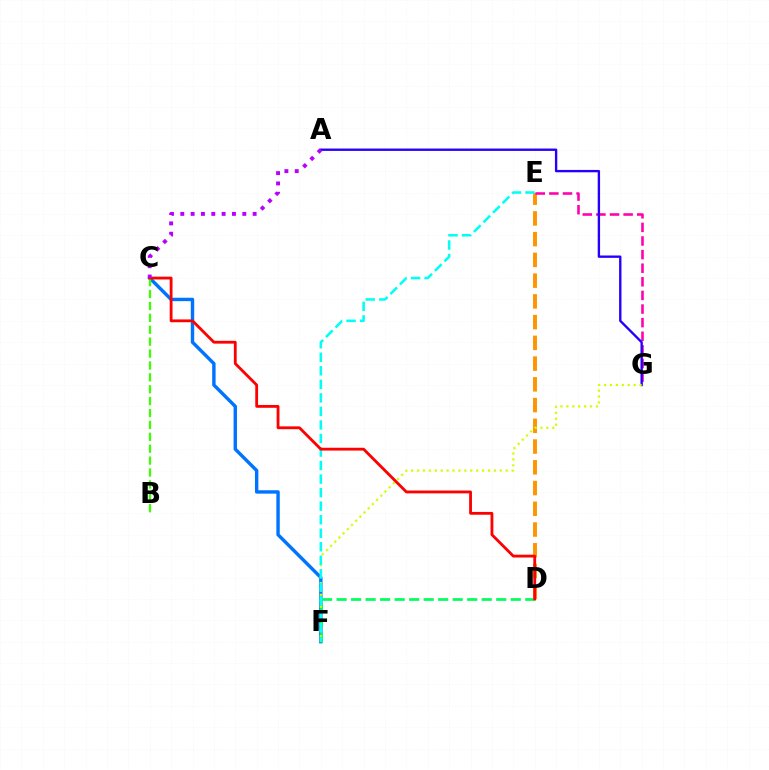{('D', 'E'): [{'color': '#ff9400', 'line_style': 'dashed', 'thickness': 2.82}], ('C', 'F'): [{'color': '#0074ff', 'line_style': 'solid', 'thickness': 2.45}], ('B', 'C'): [{'color': '#3dff00', 'line_style': 'dashed', 'thickness': 1.62}], ('E', 'G'): [{'color': '#ff00ac', 'line_style': 'dashed', 'thickness': 1.85}], ('A', 'G'): [{'color': '#2500ff', 'line_style': 'solid', 'thickness': 1.7}], ('D', 'F'): [{'color': '#00ff5c', 'line_style': 'dashed', 'thickness': 1.97}], ('F', 'G'): [{'color': '#d1ff00', 'line_style': 'dotted', 'thickness': 1.61}], ('E', 'F'): [{'color': '#00fff6', 'line_style': 'dashed', 'thickness': 1.84}], ('C', 'D'): [{'color': '#ff0000', 'line_style': 'solid', 'thickness': 2.03}], ('A', 'C'): [{'color': '#b900ff', 'line_style': 'dotted', 'thickness': 2.81}]}